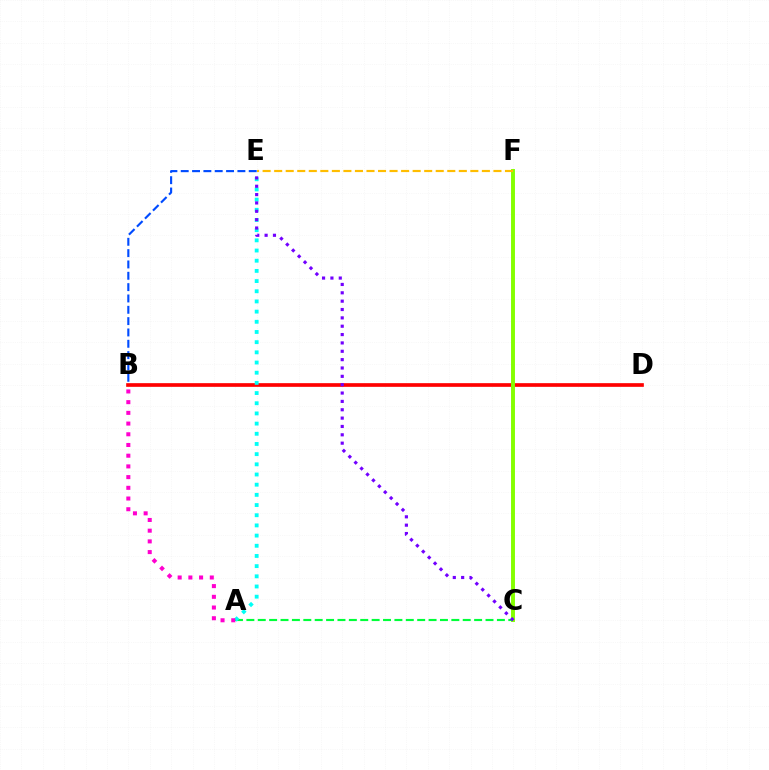{('B', 'E'): [{'color': '#004bff', 'line_style': 'dashed', 'thickness': 1.54}], ('B', 'D'): [{'color': '#ff0000', 'line_style': 'solid', 'thickness': 2.64}], ('C', 'F'): [{'color': '#84ff00', 'line_style': 'solid', 'thickness': 2.82}], ('A', 'C'): [{'color': '#00ff39', 'line_style': 'dashed', 'thickness': 1.55}], ('E', 'F'): [{'color': '#ffbd00', 'line_style': 'dashed', 'thickness': 1.57}], ('A', 'E'): [{'color': '#00fff6', 'line_style': 'dotted', 'thickness': 2.77}], ('C', 'E'): [{'color': '#7200ff', 'line_style': 'dotted', 'thickness': 2.27}], ('A', 'B'): [{'color': '#ff00cf', 'line_style': 'dotted', 'thickness': 2.91}]}